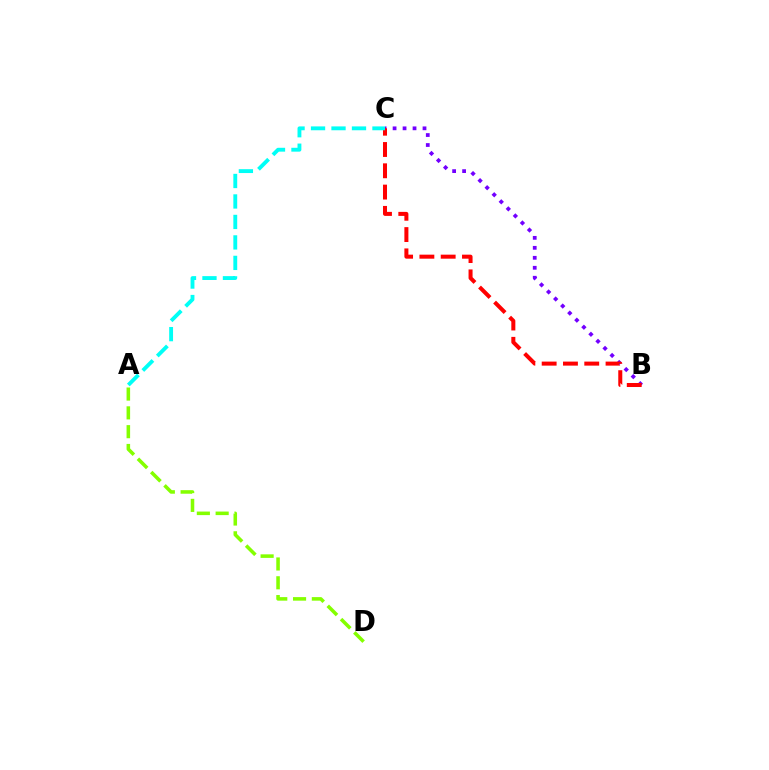{('B', 'C'): [{'color': '#7200ff', 'line_style': 'dotted', 'thickness': 2.71}, {'color': '#ff0000', 'line_style': 'dashed', 'thickness': 2.89}], ('A', 'D'): [{'color': '#84ff00', 'line_style': 'dashed', 'thickness': 2.55}], ('A', 'C'): [{'color': '#00fff6', 'line_style': 'dashed', 'thickness': 2.78}]}